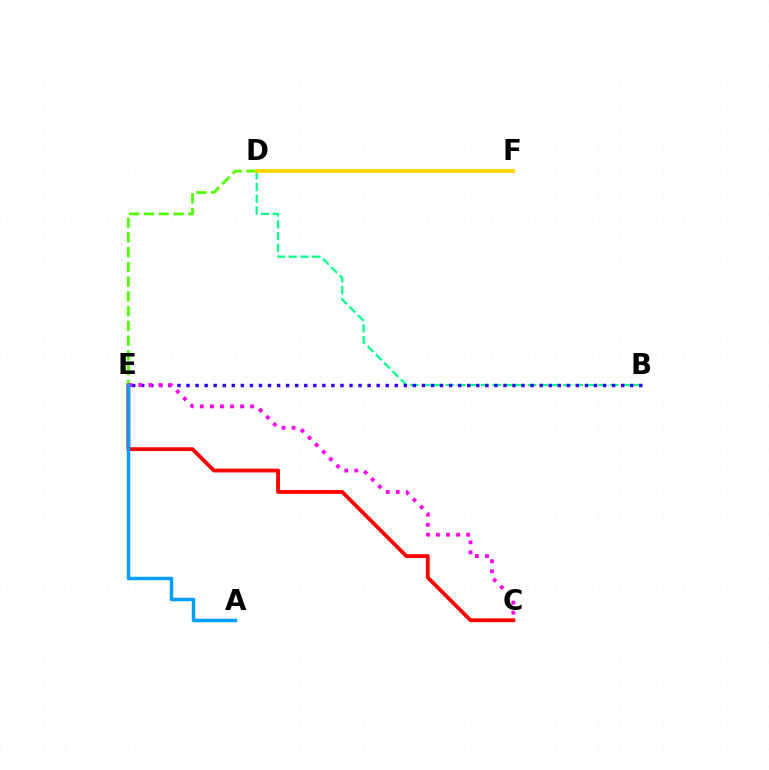{('C', 'E'): [{'color': '#ff0000', 'line_style': 'solid', 'thickness': 2.75}, {'color': '#ff00ed', 'line_style': 'dotted', 'thickness': 2.73}], ('B', 'D'): [{'color': '#00ff86', 'line_style': 'dashed', 'thickness': 1.6}], ('D', 'E'): [{'color': '#4fff00', 'line_style': 'dashed', 'thickness': 2.0}], ('B', 'E'): [{'color': '#3700ff', 'line_style': 'dotted', 'thickness': 2.46}], ('D', 'F'): [{'color': '#ffd500', 'line_style': 'solid', 'thickness': 2.8}], ('A', 'E'): [{'color': '#009eff', 'line_style': 'solid', 'thickness': 2.49}]}